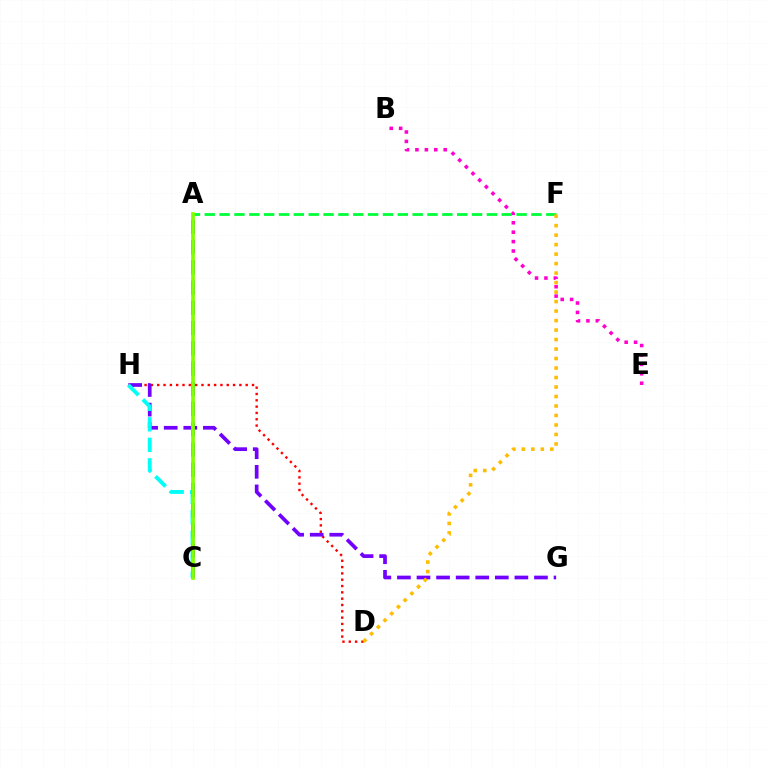{('D', 'H'): [{'color': '#ff0000', 'line_style': 'dotted', 'thickness': 1.72}], ('B', 'E'): [{'color': '#ff00cf', 'line_style': 'dotted', 'thickness': 2.56}], ('G', 'H'): [{'color': '#7200ff', 'line_style': 'dashed', 'thickness': 2.66}], ('C', 'H'): [{'color': '#00fff6', 'line_style': 'dashed', 'thickness': 2.79}], ('A', 'F'): [{'color': '#00ff39', 'line_style': 'dashed', 'thickness': 2.02}], ('A', 'C'): [{'color': '#004bff', 'line_style': 'dashed', 'thickness': 2.75}, {'color': '#84ff00', 'line_style': 'solid', 'thickness': 2.67}], ('D', 'F'): [{'color': '#ffbd00', 'line_style': 'dotted', 'thickness': 2.58}]}